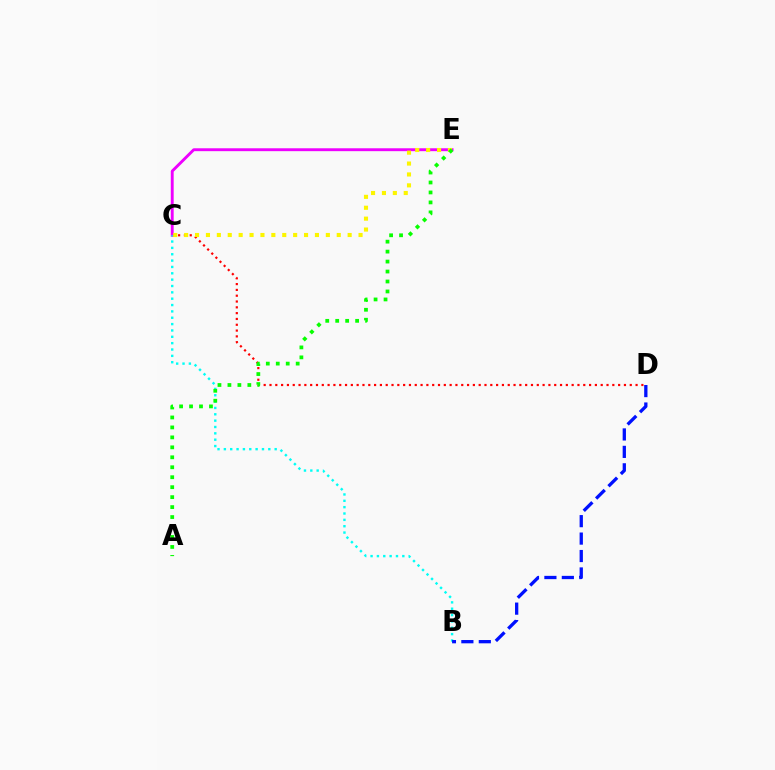{('C', 'D'): [{'color': '#ff0000', 'line_style': 'dotted', 'thickness': 1.58}], ('C', 'E'): [{'color': '#ee00ff', 'line_style': 'solid', 'thickness': 2.08}, {'color': '#fcf500', 'line_style': 'dotted', 'thickness': 2.96}], ('B', 'C'): [{'color': '#00fff6', 'line_style': 'dotted', 'thickness': 1.73}], ('B', 'D'): [{'color': '#0010ff', 'line_style': 'dashed', 'thickness': 2.37}], ('A', 'E'): [{'color': '#08ff00', 'line_style': 'dotted', 'thickness': 2.71}]}